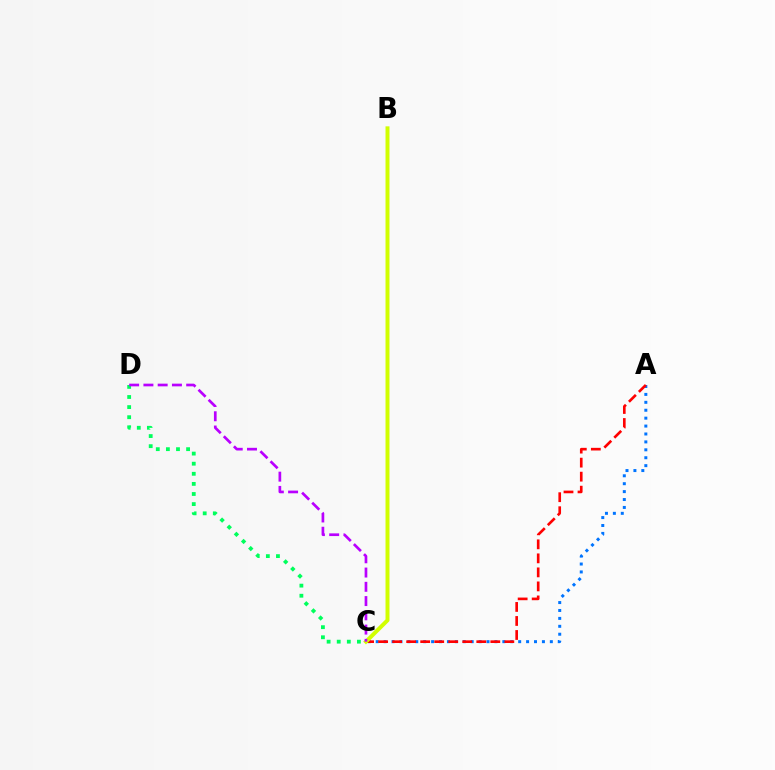{('A', 'C'): [{'color': '#0074ff', 'line_style': 'dotted', 'thickness': 2.15}, {'color': '#ff0000', 'line_style': 'dashed', 'thickness': 1.9}], ('C', 'D'): [{'color': '#00ff5c', 'line_style': 'dotted', 'thickness': 2.74}, {'color': '#b900ff', 'line_style': 'dashed', 'thickness': 1.94}], ('B', 'C'): [{'color': '#d1ff00', 'line_style': 'solid', 'thickness': 2.86}]}